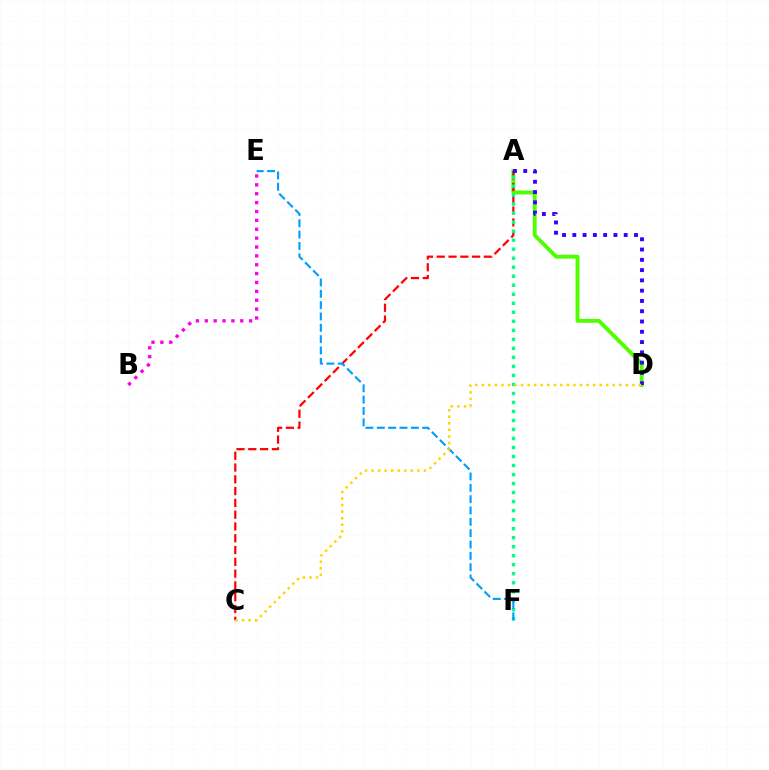{('B', 'E'): [{'color': '#ff00ed', 'line_style': 'dotted', 'thickness': 2.41}], ('A', 'D'): [{'color': '#4fff00', 'line_style': 'solid', 'thickness': 2.81}, {'color': '#3700ff', 'line_style': 'dotted', 'thickness': 2.79}], ('A', 'C'): [{'color': '#ff0000', 'line_style': 'dashed', 'thickness': 1.6}], ('A', 'F'): [{'color': '#00ff86', 'line_style': 'dotted', 'thickness': 2.45}], ('E', 'F'): [{'color': '#009eff', 'line_style': 'dashed', 'thickness': 1.54}], ('C', 'D'): [{'color': '#ffd500', 'line_style': 'dotted', 'thickness': 1.78}]}